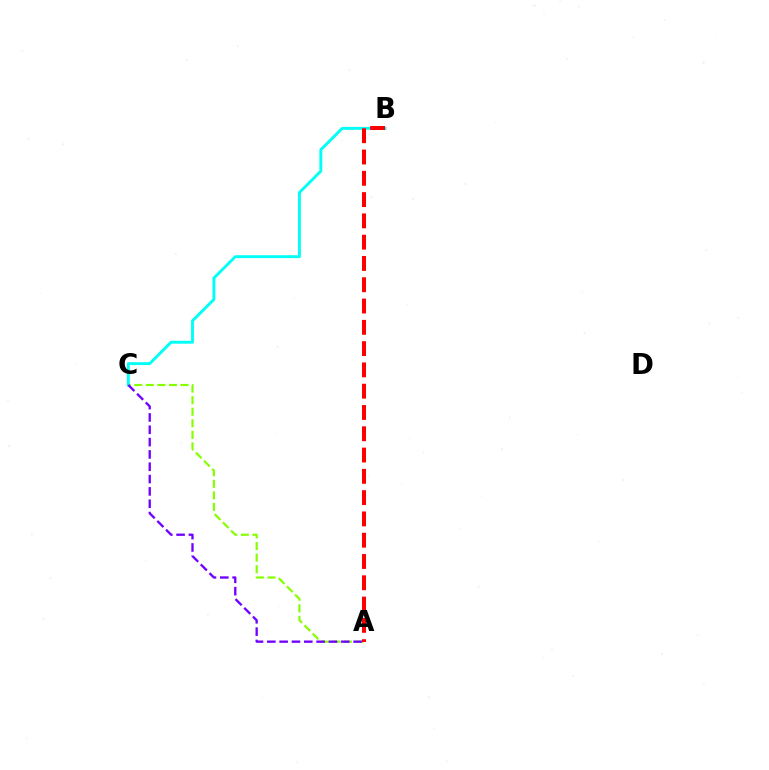{('A', 'C'): [{'color': '#84ff00', 'line_style': 'dashed', 'thickness': 1.57}, {'color': '#7200ff', 'line_style': 'dashed', 'thickness': 1.67}], ('B', 'C'): [{'color': '#00fff6', 'line_style': 'solid', 'thickness': 2.1}], ('A', 'B'): [{'color': '#ff0000', 'line_style': 'dashed', 'thickness': 2.89}]}